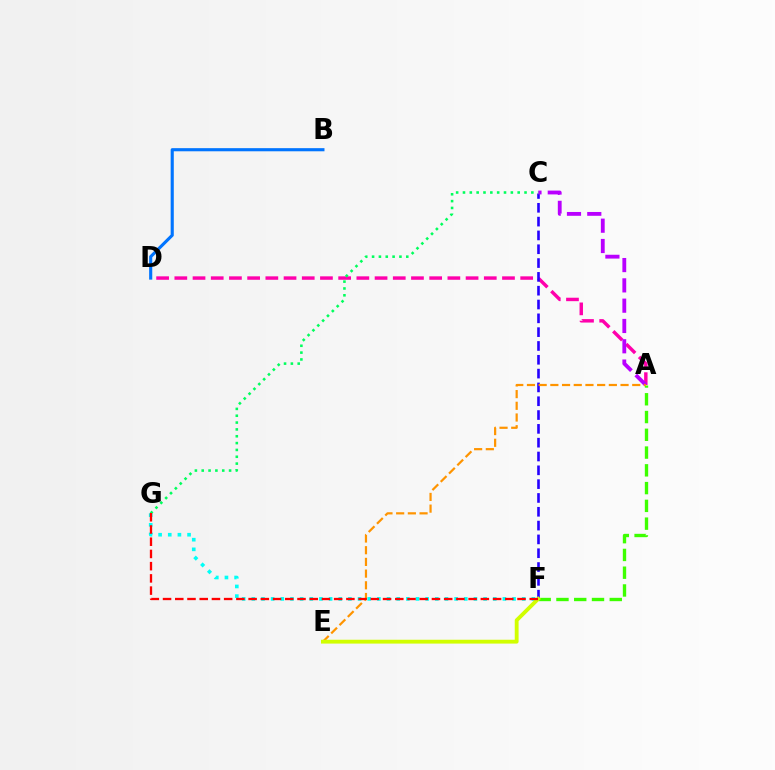{('A', 'D'): [{'color': '#ff00ac', 'line_style': 'dashed', 'thickness': 2.47}], ('A', 'F'): [{'color': '#3dff00', 'line_style': 'dashed', 'thickness': 2.41}], ('C', 'F'): [{'color': '#2500ff', 'line_style': 'dashed', 'thickness': 1.88}], ('F', 'G'): [{'color': '#00fff6', 'line_style': 'dotted', 'thickness': 2.62}, {'color': '#ff0000', 'line_style': 'dashed', 'thickness': 1.66}], ('A', 'C'): [{'color': '#b900ff', 'line_style': 'dashed', 'thickness': 2.76}], ('A', 'E'): [{'color': '#ff9400', 'line_style': 'dashed', 'thickness': 1.59}], ('E', 'F'): [{'color': '#d1ff00', 'line_style': 'solid', 'thickness': 2.76}], ('C', 'G'): [{'color': '#00ff5c', 'line_style': 'dotted', 'thickness': 1.86}], ('B', 'D'): [{'color': '#0074ff', 'line_style': 'solid', 'thickness': 2.25}]}